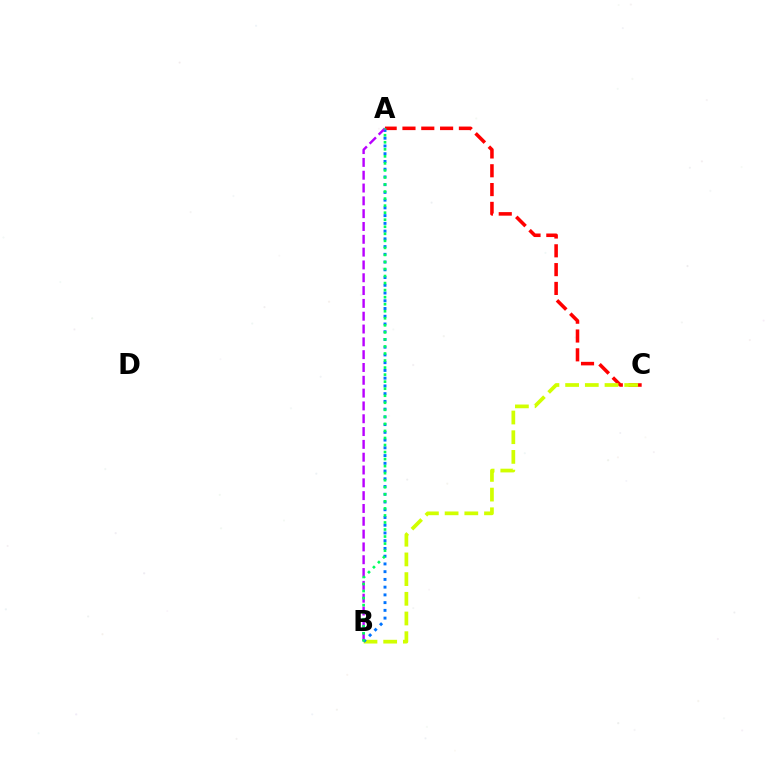{('A', 'C'): [{'color': '#ff0000', 'line_style': 'dashed', 'thickness': 2.56}], ('B', 'C'): [{'color': '#d1ff00', 'line_style': 'dashed', 'thickness': 2.68}], ('A', 'B'): [{'color': '#0074ff', 'line_style': 'dotted', 'thickness': 2.1}, {'color': '#b900ff', 'line_style': 'dashed', 'thickness': 1.74}, {'color': '#00ff5c', 'line_style': 'dotted', 'thickness': 1.91}]}